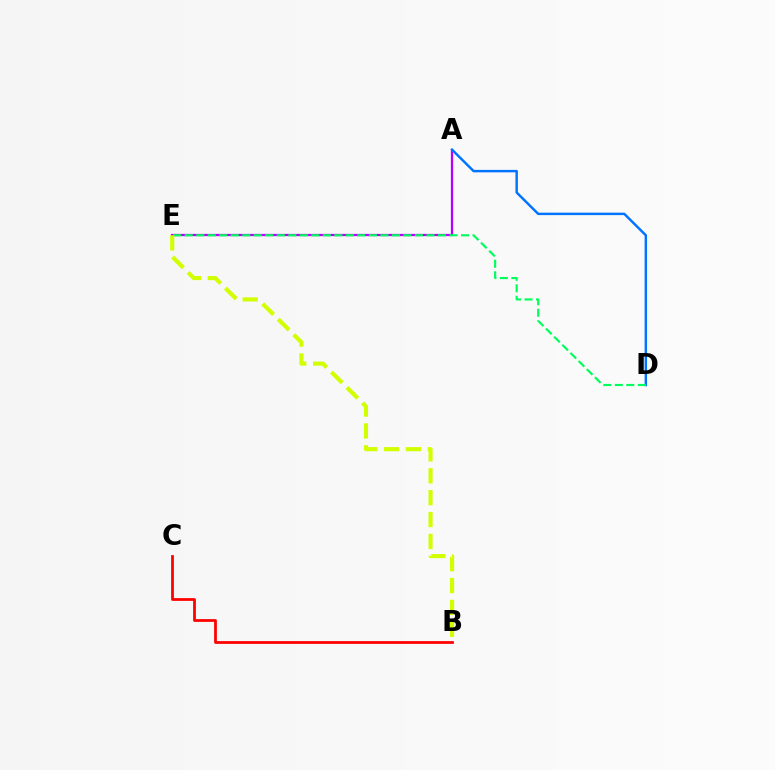{('A', 'E'): [{'color': '#b900ff', 'line_style': 'solid', 'thickness': 1.63}], ('A', 'D'): [{'color': '#0074ff', 'line_style': 'solid', 'thickness': 1.77}], ('D', 'E'): [{'color': '#00ff5c', 'line_style': 'dashed', 'thickness': 1.56}], ('B', 'C'): [{'color': '#ff0000', 'line_style': 'solid', 'thickness': 1.99}], ('B', 'E'): [{'color': '#d1ff00', 'line_style': 'dashed', 'thickness': 2.97}]}